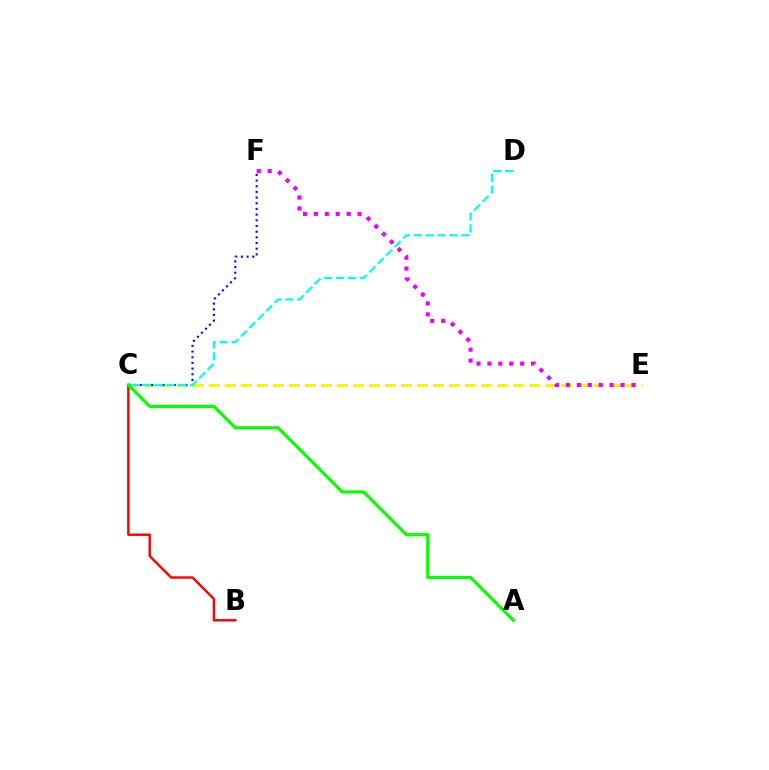{('C', 'E'): [{'color': '#fcf500', 'line_style': 'dashed', 'thickness': 2.18}], ('B', 'C'): [{'color': '#ff0000', 'line_style': 'solid', 'thickness': 1.75}], ('C', 'F'): [{'color': '#0010ff', 'line_style': 'dotted', 'thickness': 1.54}], ('C', 'D'): [{'color': '#00fff6', 'line_style': 'dashed', 'thickness': 1.62}], ('A', 'C'): [{'color': '#08ff00', 'line_style': 'solid', 'thickness': 2.29}], ('E', 'F'): [{'color': '#ee00ff', 'line_style': 'dotted', 'thickness': 2.97}]}